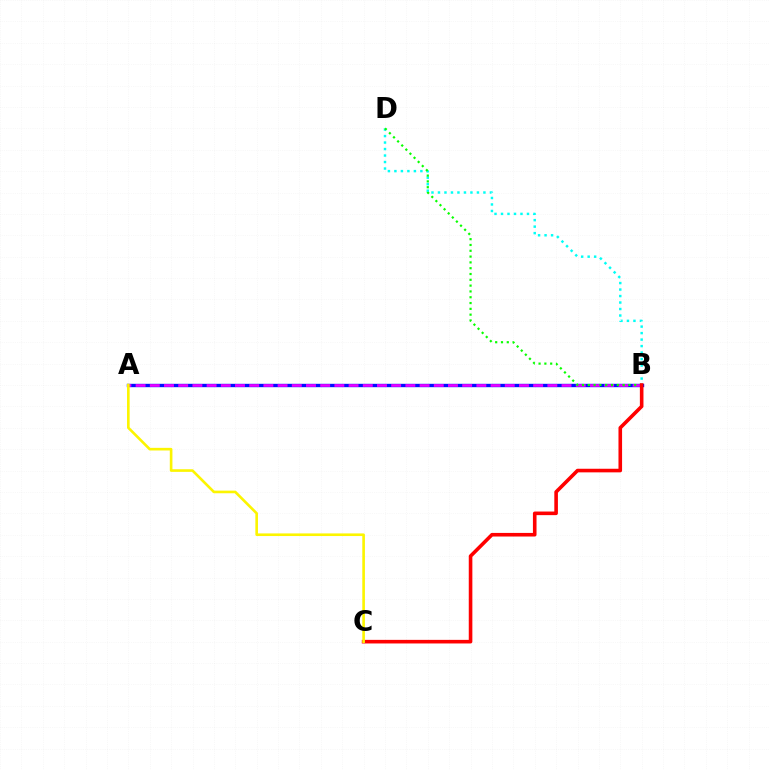{('A', 'B'): [{'color': '#0010ff', 'line_style': 'solid', 'thickness': 2.43}, {'color': '#ee00ff', 'line_style': 'dashed', 'thickness': 1.93}], ('B', 'D'): [{'color': '#00fff6', 'line_style': 'dotted', 'thickness': 1.76}, {'color': '#08ff00', 'line_style': 'dotted', 'thickness': 1.58}], ('B', 'C'): [{'color': '#ff0000', 'line_style': 'solid', 'thickness': 2.59}], ('A', 'C'): [{'color': '#fcf500', 'line_style': 'solid', 'thickness': 1.89}]}